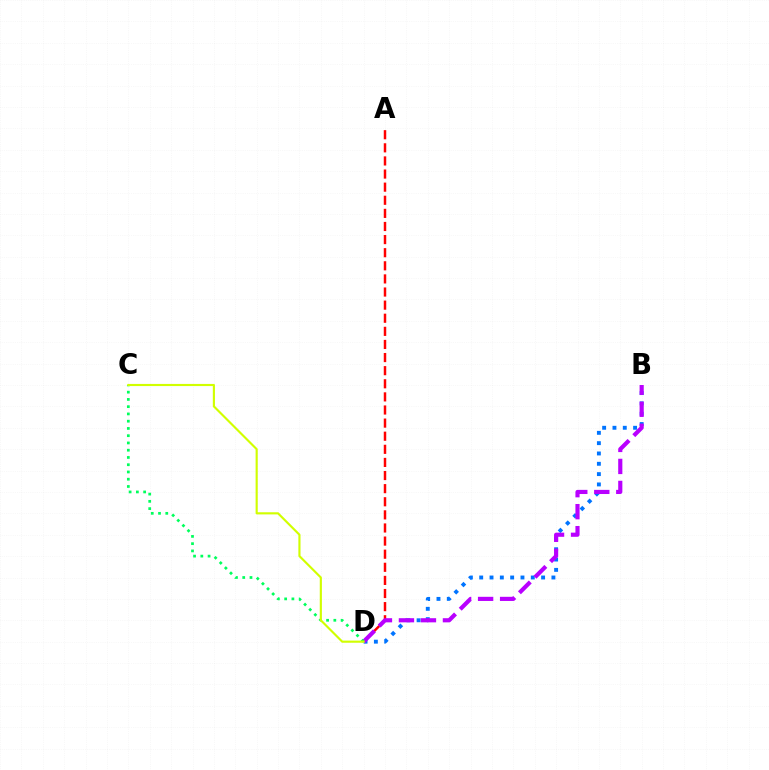{('A', 'D'): [{'color': '#ff0000', 'line_style': 'dashed', 'thickness': 1.78}], ('B', 'D'): [{'color': '#0074ff', 'line_style': 'dotted', 'thickness': 2.8}, {'color': '#b900ff', 'line_style': 'dashed', 'thickness': 2.99}], ('C', 'D'): [{'color': '#00ff5c', 'line_style': 'dotted', 'thickness': 1.97}, {'color': '#d1ff00', 'line_style': 'solid', 'thickness': 1.54}]}